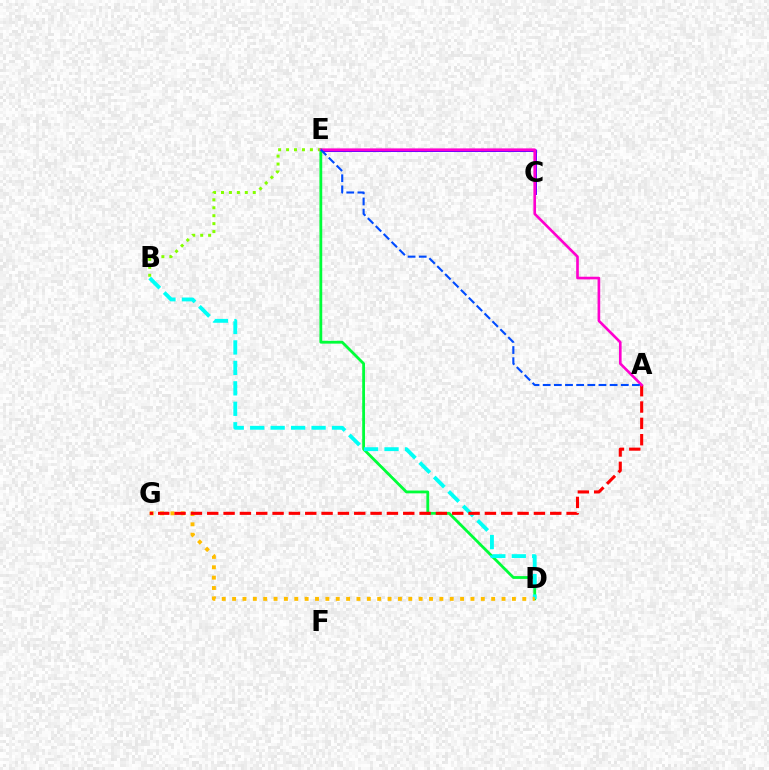{('C', 'E'): [{'color': '#7200ff', 'line_style': 'solid', 'thickness': 2.13}], ('D', 'E'): [{'color': '#00ff39', 'line_style': 'solid', 'thickness': 2.02}], ('B', 'E'): [{'color': '#84ff00', 'line_style': 'dotted', 'thickness': 2.16}], ('B', 'D'): [{'color': '#00fff6', 'line_style': 'dashed', 'thickness': 2.78}], ('D', 'G'): [{'color': '#ffbd00', 'line_style': 'dotted', 'thickness': 2.82}], ('A', 'G'): [{'color': '#ff0000', 'line_style': 'dashed', 'thickness': 2.22}], ('A', 'E'): [{'color': '#ff00cf', 'line_style': 'solid', 'thickness': 1.91}, {'color': '#004bff', 'line_style': 'dashed', 'thickness': 1.52}]}